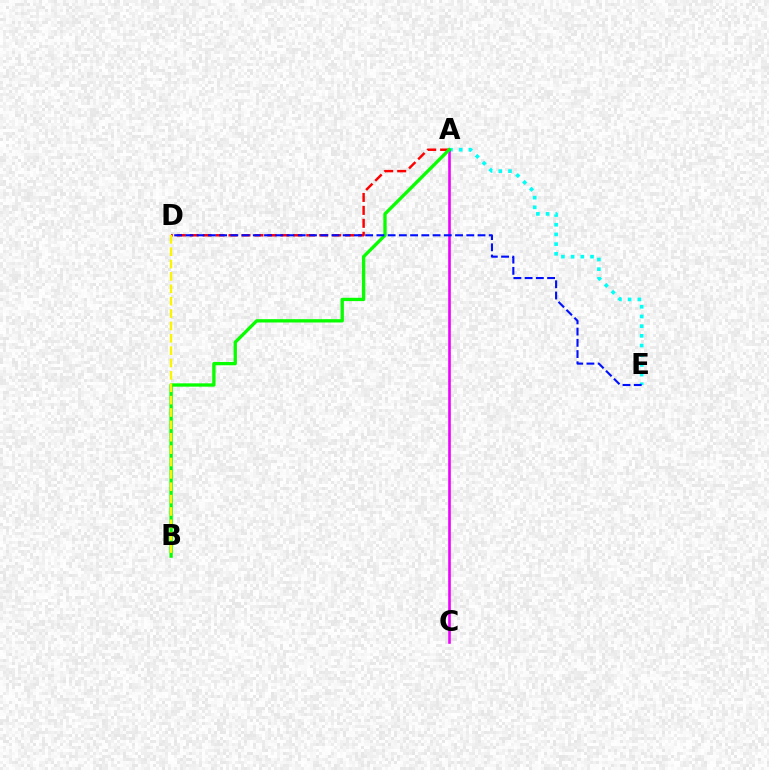{('A', 'D'): [{'color': '#ff0000', 'line_style': 'dashed', 'thickness': 1.76}], ('A', 'E'): [{'color': '#00fff6', 'line_style': 'dotted', 'thickness': 2.63}], ('A', 'C'): [{'color': '#ee00ff', 'line_style': 'solid', 'thickness': 1.88}], ('A', 'B'): [{'color': '#08ff00', 'line_style': 'solid', 'thickness': 2.39}], ('B', 'D'): [{'color': '#fcf500', 'line_style': 'dashed', 'thickness': 1.68}], ('D', 'E'): [{'color': '#0010ff', 'line_style': 'dashed', 'thickness': 1.53}]}